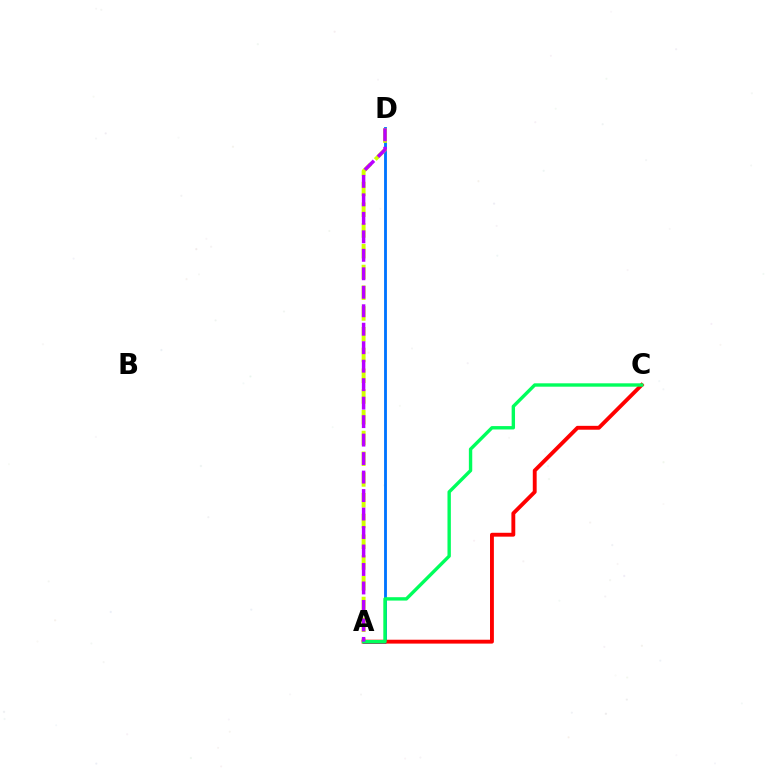{('A', 'D'): [{'color': '#0074ff', 'line_style': 'solid', 'thickness': 2.05}, {'color': '#d1ff00', 'line_style': 'dashed', 'thickness': 2.82}, {'color': '#b900ff', 'line_style': 'dashed', 'thickness': 2.51}], ('A', 'C'): [{'color': '#ff0000', 'line_style': 'solid', 'thickness': 2.79}, {'color': '#00ff5c', 'line_style': 'solid', 'thickness': 2.43}]}